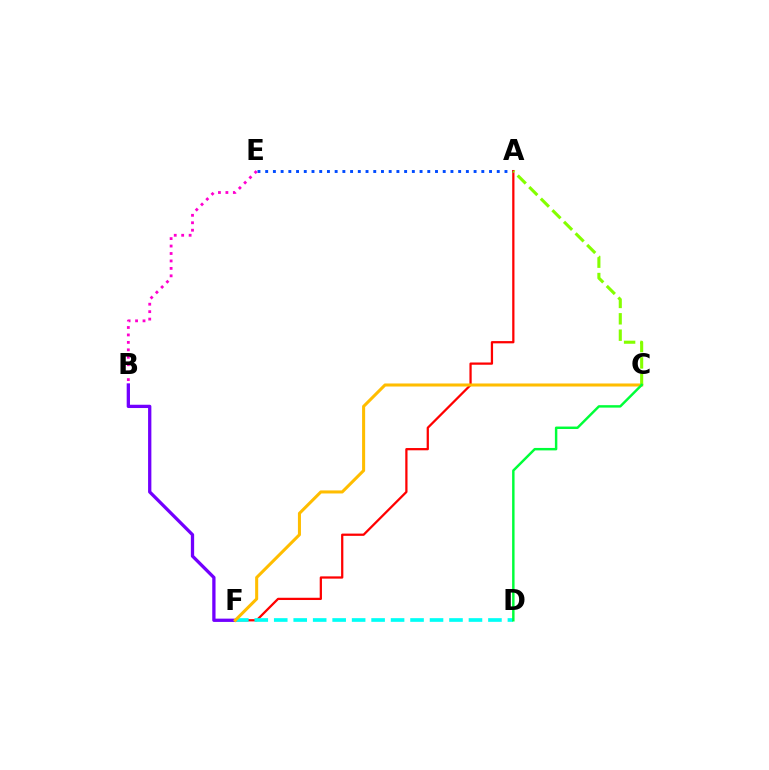{('B', 'F'): [{'color': '#7200ff', 'line_style': 'solid', 'thickness': 2.37}], ('A', 'E'): [{'color': '#004bff', 'line_style': 'dotted', 'thickness': 2.1}], ('A', 'F'): [{'color': '#ff0000', 'line_style': 'solid', 'thickness': 1.62}], ('D', 'F'): [{'color': '#00fff6', 'line_style': 'dashed', 'thickness': 2.65}], ('C', 'F'): [{'color': '#ffbd00', 'line_style': 'solid', 'thickness': 2.19}], ('B', 'E'): [{'color': '#ff00cf', 'line_style': 'dotted', 'thickness': 2.02}], ('A', 'C'): [{'color': '#84ff00', 'line_style': 'dashed', 'thickness': 2.22}], ('C', 'D'): [{'color': '#00ff39', 'line_style': 'solid', 'thickness': 1.76}]}